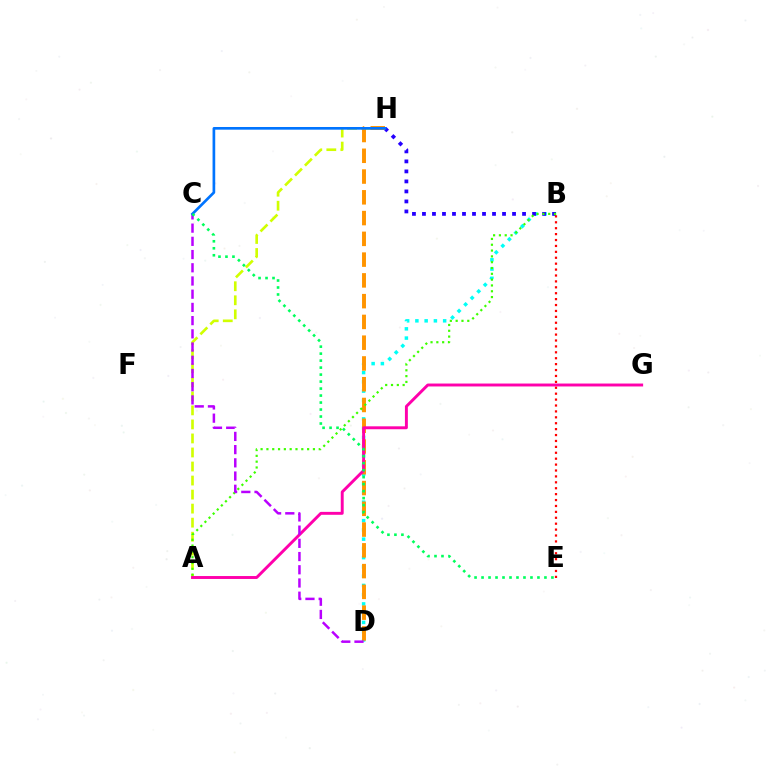{('B', 'D'): [{'color': '#00fff6', 'line_style': 'dotted', 'thickness': 2.51}], ('B', 'H'): [{'color': '#2500ff', 'line_style': 'dotted', 'thickness': 2.72}], ('A', 'H'): [{'color': '#d1ff00', 'line_style': 'dashed', 'thickness': 1.91}], ('D', 'H'): [{'color': '#ff9400', 'line_style': 'dashed', 'thickness': 2.82}], ('A', 'B'): [{'color': '#3dff00', 'line_style': 'dotted', 'thickness': 1.58}], ('A', 'G'): [{'color': '#ff00ac', 'line_style': 'solid', 'thickness': 2.1}], ('C', 'D'): [{'color': '#b900ff', 'line_style': 'dashed', 'thickness': 1.8}], ('C', 'H'): [{'color': '#0074ff', 'line_style': 'solid', 'thickness': 1.93}], ('B', 'E'): [{'color': '#ff0000', 'line_style': 'dotted', 'thickness': 1.61}], ('C', 'E'): [{'color': '#00ff5c', 'line_style': 'dotted', 'thickness': 1.9}]}